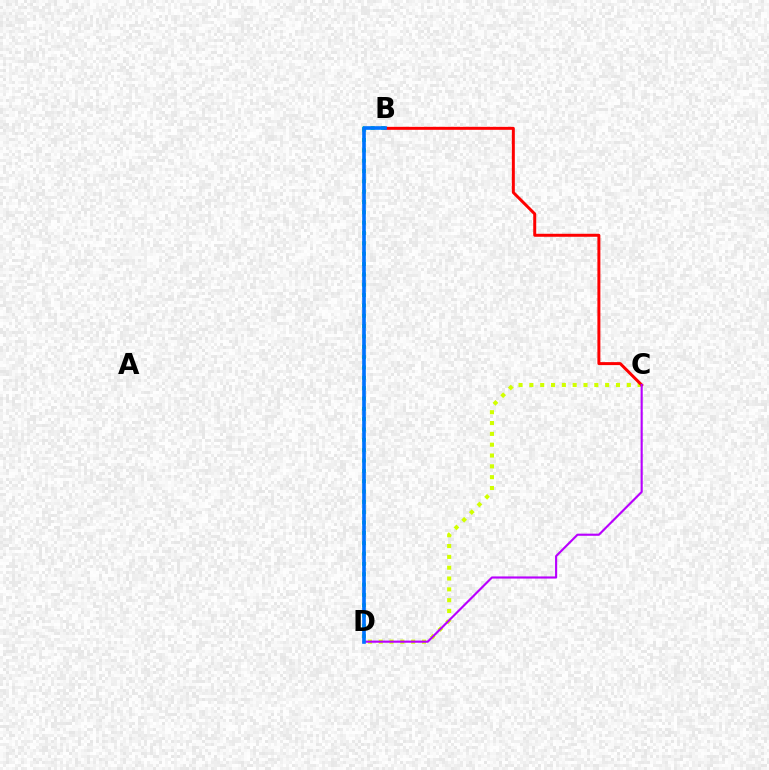{('C', 'D'): [{'color': '#d1ff00', 'line_style': 'dotted', 'thickness': 2.94}, {'color': '#b900ff', 'line_style': 'solid', 'thickness': 1.54}], ('B', 'D'): [{'color': '#00ff5c', 'line_style': 'dotted', 'thickness': 2.81}, {'color': '#0074ff', 'line_style': 'solid', 'thickness': 2.63}], ('B', 'C'): [{'color': '#ff0000', 'line_style': 'solid', 'thickness': 2.15}]}